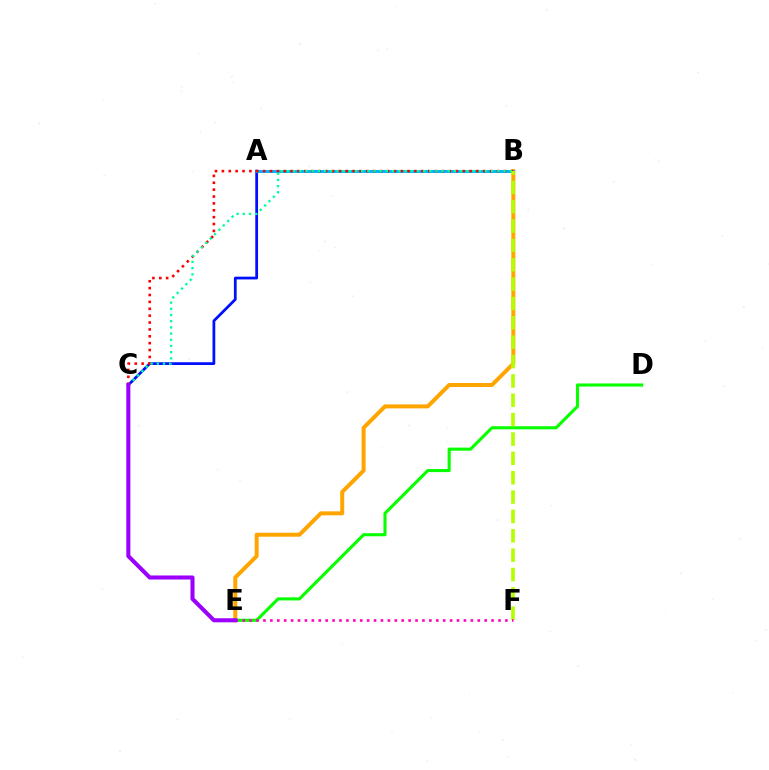{('A', 'C'): [{'color': '#0010ff', 'line_style': 'solid', 'thickness': 1.99}], ('B', 'E'): [{'color': '#ffa500', 'line_style': 'solid', 'thickness': 2.87}], ('A', 'B'): [{'color': '#00b5ff', 'line_style': 'solid', 'thickness': 2.14}], ('B', 'C'): [{'color': '#ff0000', 'line_style': 'dotted', 'thickness': 1.87}, {'color': '#00ff9d', 'line_style': 'dotted', 'thickness': 1.68}], ('D', 'E'): [{'color': '#08ff00', 'line_style': 'solid', 'thickness': 2.23}], ('B', 'F'): [{'color': '#b3ff00', 'line_style': 'dashed', 'thickness': 2.63}], ('E', 'F'): [{'color': '#ff00bd', 'line_style': 'dotted', 'thickness': 1.88}], ('C', 'E'): [{'color': '#9b00ff', 'line_style': 'solid', 'thickness': 2.92}]}